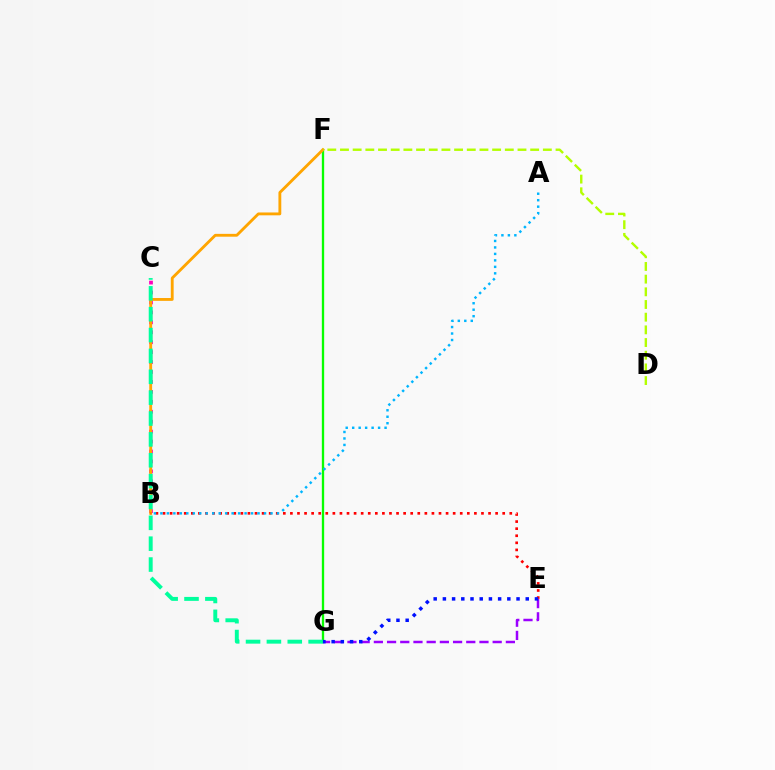{('B', 'C'): [{'color': '#ff00bd', 'line_style': 'dotted', 'thickness': 2.7}], ('F', 'G'): [{'color': '#08ff00', 'line_style': 'solid', 'thickness': 1.68}], ('B', 'F'): [{'color': '#ffa500', 'line_style': 'solid', 'thickness': 2.05}], ('B', 'E'): [{'color': '#ff0000', 'line_style': 'dotted', 'thickness': 1.92}], ('C', 'G'): [{'color': '#00ff9d', 'line_style': 'dashed', 'thickness': 2.83}], ('E', 'G'): [{'color': '#9b00ff', 'line_style': 'dashed', 'thickness': 1.79}, {'color': '#0010ff', 'line_style': 'dotted', 'thickness': 2.5}], ('A', 'B'): [{'color': '#00b5ff', 'line_style': 'dotted', 'thickness': 1.76}], ('D', 'F'): [{'color': '#b3ff00', 'line_style': 'dashed', 'thickness': 1.72}]}